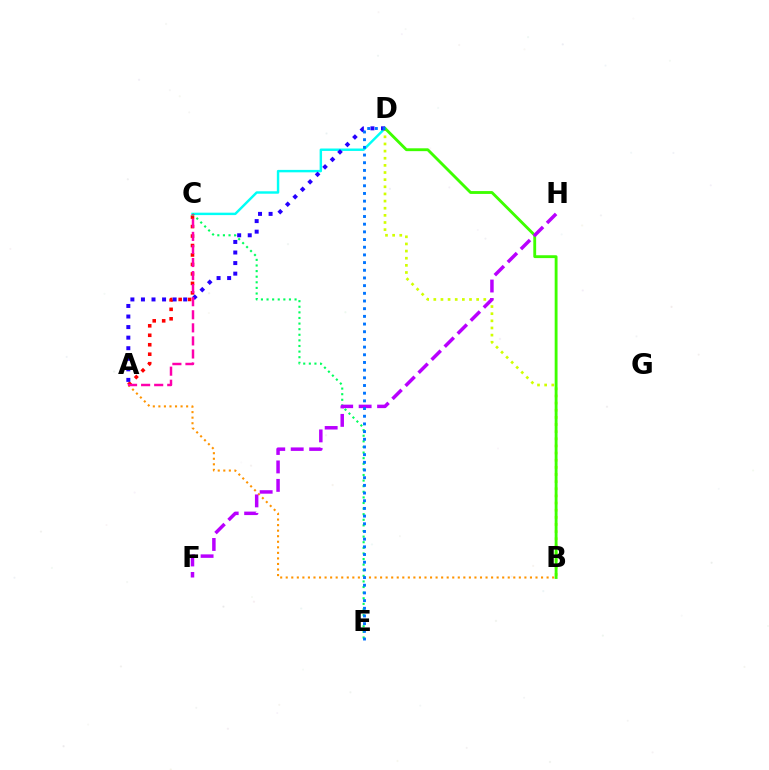{('A', 'B'): [{'color': '#ff9400', 'line_style': 'dotted', 'thickness': 1.51}], ('A', 'C'): [{'color': '#ff0000', 'line_style': 'dotted', 'thickness': 2.57}, {'color': '#ff00ac', 'line_style': 'dashed', 'thickness': 1.77}], ('C', 'D'): [{'color': '#00fff6', 'line_style': 'solid', 'thickness': 1.75}], ('B', 'D'): [{'color': '#d1ff00', 'line_style': 'dotted', 'thickness': 1.94}, {'color': '#3dff00', 'line_style': 'solid', 'thickness': 2.05}], ('C', 'E'): [{'color': '#00ff5c', 'line_style': 'dotted', 'thickness': 1.52}], ('A', 'D'): [{'color': '#2500ff', 'line_style': 'dotted', 'thickness': 2.87}], ('F', 'H'): [{'color': '#b900ff', 'line_style': 'dashed', 'thickness': 2.51}], ('D', 'E'): [{'color': '#0074ff', 'line_style': 'dotted', 'thickness': 2.09}]}